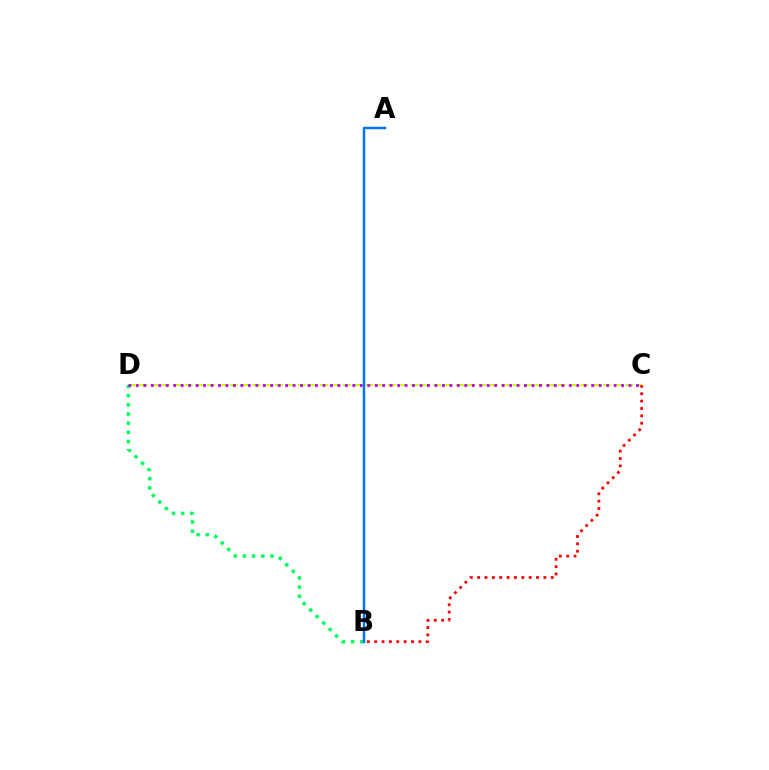{('C', 'D'): [{'color': '#d1ff00', 'line_style': 'dashed', 'thickness': 1.54}, {'color': '#b900ff', 'line_style': 'dotted', 'thickness': 2.03}], ('B', 'D'): [{'color': '#00ff5c', 'line_style': 'dotted', 'thickness': 2.5}], ('B', 'C'): [{'color': '#ff0000', 'line_style': 'dotted', 'thickness': 2.0}], ('A', 'B'): [{'color': '#0074ff', 'line_style': 'solid', 'thickness': 1.76}]}